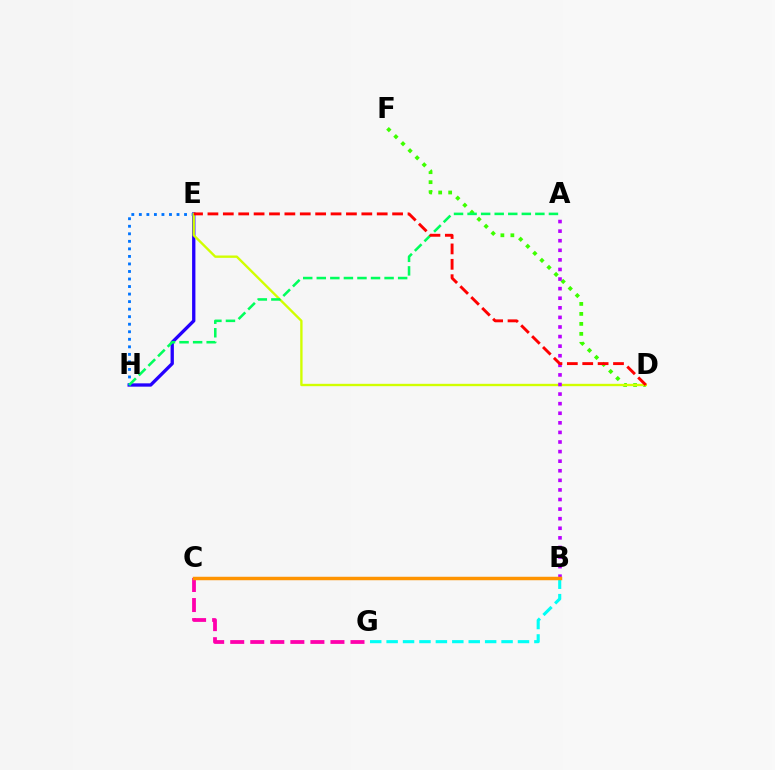{('D', 'F'): [{'color': '#3dff00', 'line_style': 'dotted', 'thickness': 2.71}], ('E', 'H'): [{'color': '#2500ff', 'line_style': 'solid', 'thickness': 2.39}, {'color': '#0074ff', 'line_style': 'dotted', 'thickness': 2.05}], ('C', 'G'): [{'color': '#ff00ac', 'line_style': 'dashed', 'thickness': 2.72}], ('B', 'G'): [{'color': '#00fff6', 'line_style': 'dashed', 'thickness': 2.23}], ('D', 'E'): [{'color': '#d1ff00', 'line_style': 'solid', 'thickness': 1.7}, {'color': '#ff0000', 'line_style': 'dashed', 'thickness': 2.09}], ('A', 'H'): [{'color': '#00ff5c', 'line_style': 'dashed', 'thickness': 1.84}], ('A', 'B'): [{'color': '#b900ff', 'line_style': 'dotted', 'thickness': 2.6}], ('B', 'C'): [{'color': '#ff9400', 'line_style': 'solid', 'thickness': 2.5}]}